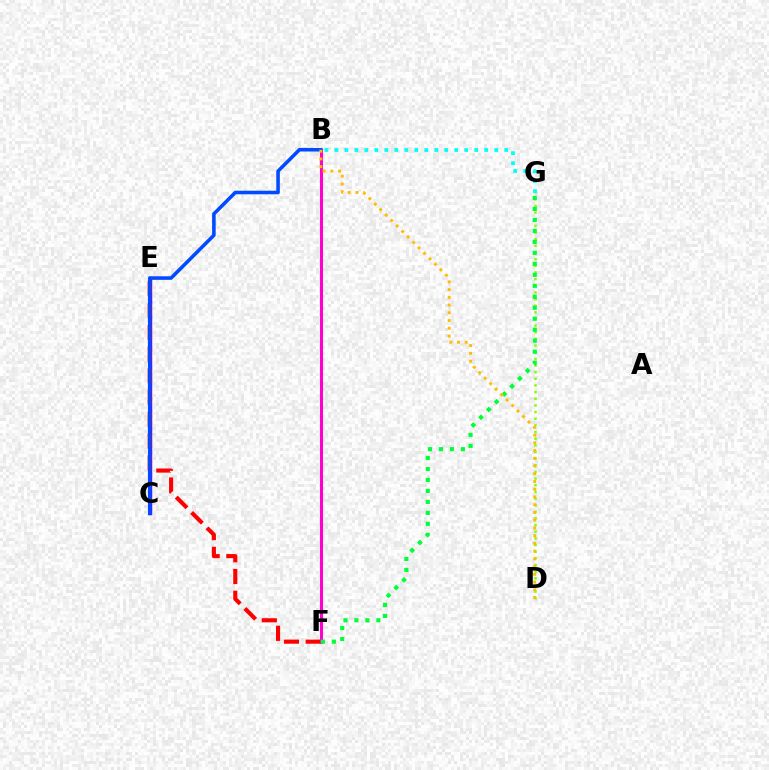{('C', 'E'): [{'color': '#7200ff', 'line_style': 'solid', 'thickness': 2.48}], ('E', 'F'): [{'color': '#ff0000', 'line_style': 'dashed', 'thickness': 2.96}], ('B', 'G'): [{'color': '#00fff6', 'line_style': 'dotted', 'thickness': 2.71}], ('B', 'F'): [{'color': '#ff00cf', 'line_style': 'solid', 'thickness': 2.2}], ('B', 'C'): [{'color': '#004bff', 'line_style': 'solid', 'thickness': 2.56}], ('D', 'G'): [{'color': '#84ff00', 'line_style': 'dotted', 'thickness': 1.81}], ('F', 'G'): [{'color': '#00ff39', 'line_style': 'dotted', 'thickness': 2.98}], ('B', 'D'): [{'color': '#ffbd00', 'line_style': 'dotted', 'thickness': 2.1}]}